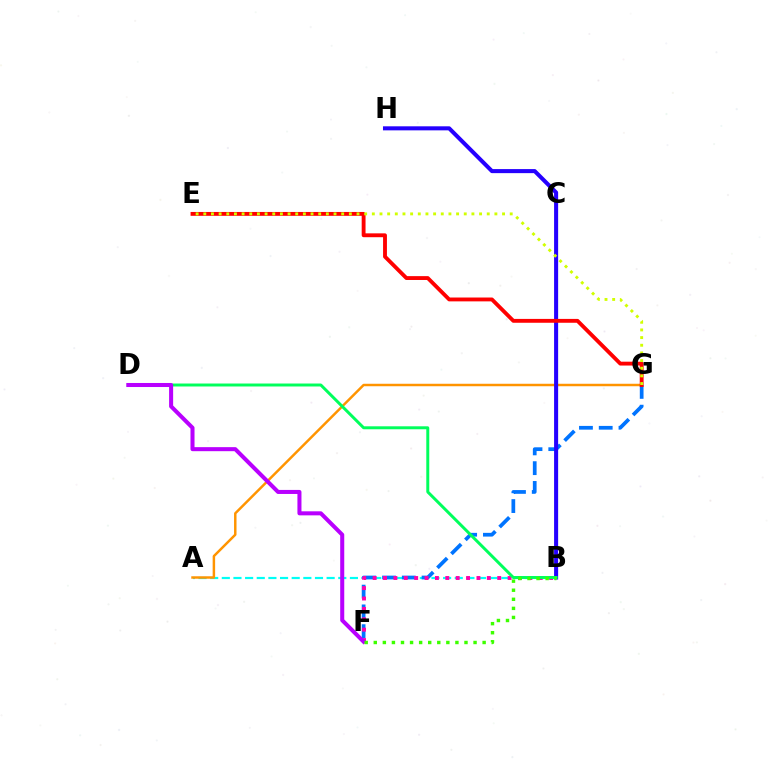{('A', 'B'): [{'color': '#00fff6', 'line_style': 'dashed', 'thickness': 1.58}], ('F', 'G'): [{'color': '#0074ff', 'line_style': 'dashed', 'thickness': 2.69}], ('B', 'F'): [{'color': '#ff00ac', 'line_style': 'dotted', 'thickness': 2.82}, {'color': '#3dff00', 'line_style': 'dotted', 'thickness': 2.46}], ('A', 'G'): [{'color': '#ff9400', 'line_style': 'solid', 'thickness': 1.78}], ('B', 'H'): [{'color': '#2500ff', 'line_style': 'solid', 'thickness': 2.91}], ('B', 'D'): [{'color': '#00ff5c', 'line_style': 'solid', 'thickness': 2.13}], ('E', 'G'): [{'color': '#ff0000', 'line_style': 'solid', 'thickness': 2.78}, {'color': '#d1ff00', 'line_style': 'dotted', 'thickness': 2.08}], ('D', 'F'): [{'color': '#b900ff', 'line_style': 'solid', 'thickness': 2.91}]}